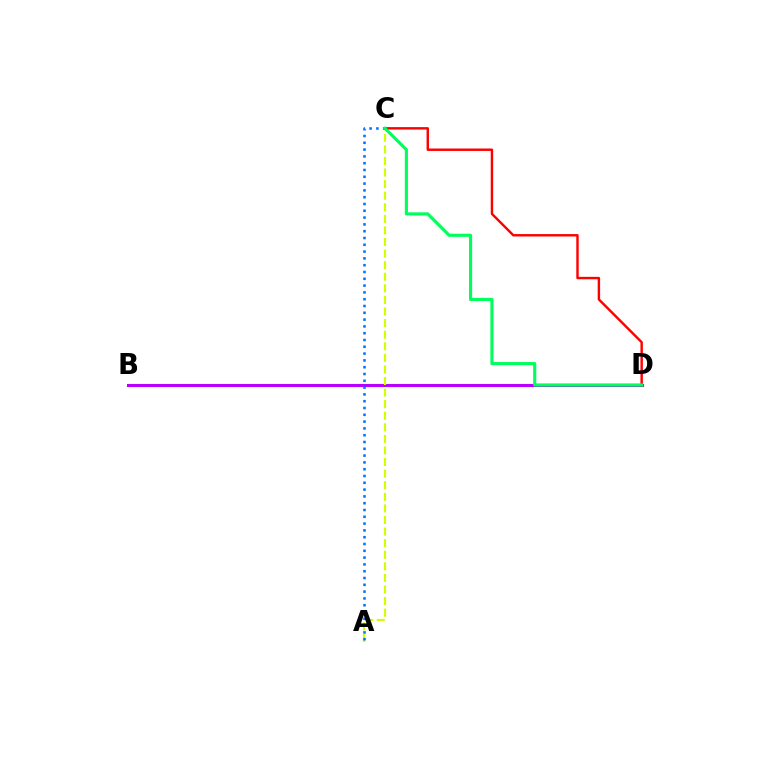{('B', 'D'): [{'color': '#b900ff', 'line_style': 'solid', 'thickness': 2.21}], ('A', 'C'): [{'color': '#d1ff00', 'line_style': 'dashed', 'thickness': 1.57}, {'color': '#0074ff', 'line_style': 'dotted', 'thickness': 1.85}], ('C', 'D'): [{'color': '#ff0000', 'line_style': 'solid', 'thickness': 1.75}, {'color': '#00ff5c', 'line_style': 'solid', 'thickness': 2.25}]}